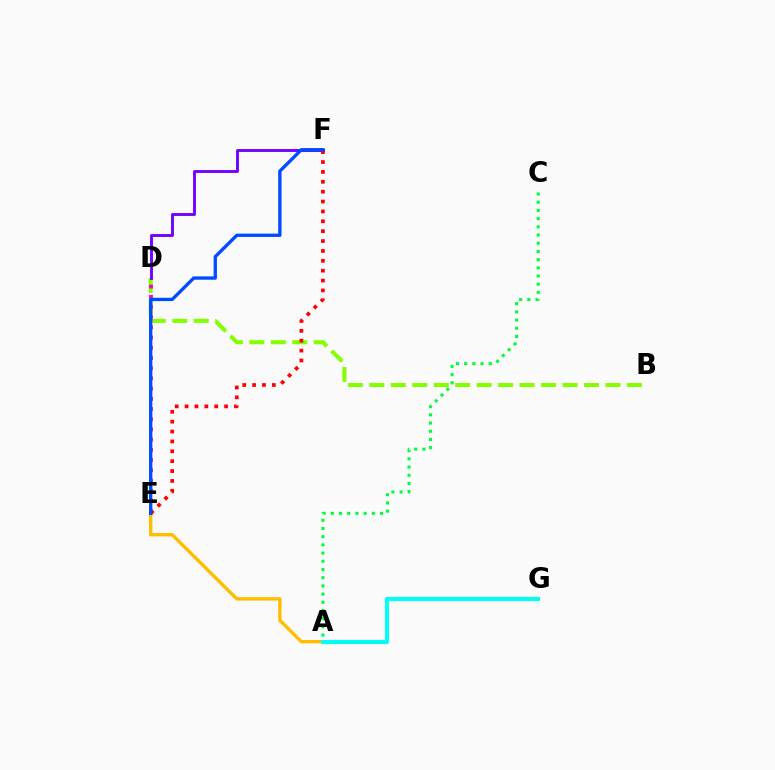{('A', 'E'): [{'color': '#ffbd00', 'line_style': 'solid', 'thickness': 2.42}], ('A', 'C'): [{'color': '#00ff39', 'line_style': 'dotted', 'thickness': 2.23}], ('B', 'D'): [{'color': '#84ff00', 'line_style': 'dashed', 'thickness': 2.92}], ('D', 'E'): [{'color': '#ff00cf', 'line_style': 'dotted', 'thickness': 2.77}], ('D', 'F'): [{'color': '#7200ff', 'line_style': 'solid', 'thickness': 2.08}], ('E', 'F'): [{'color': '#ff0000', 'line_style': 'dotted', 'thickness': 2.68}, {'color': '#004bff', 'line_style': 'solid', 'thickness': 2.39}], ('A', 'G'): [{'color': '#00fff6', 'line_style': 'solid', 'thickness': 2.95}]}